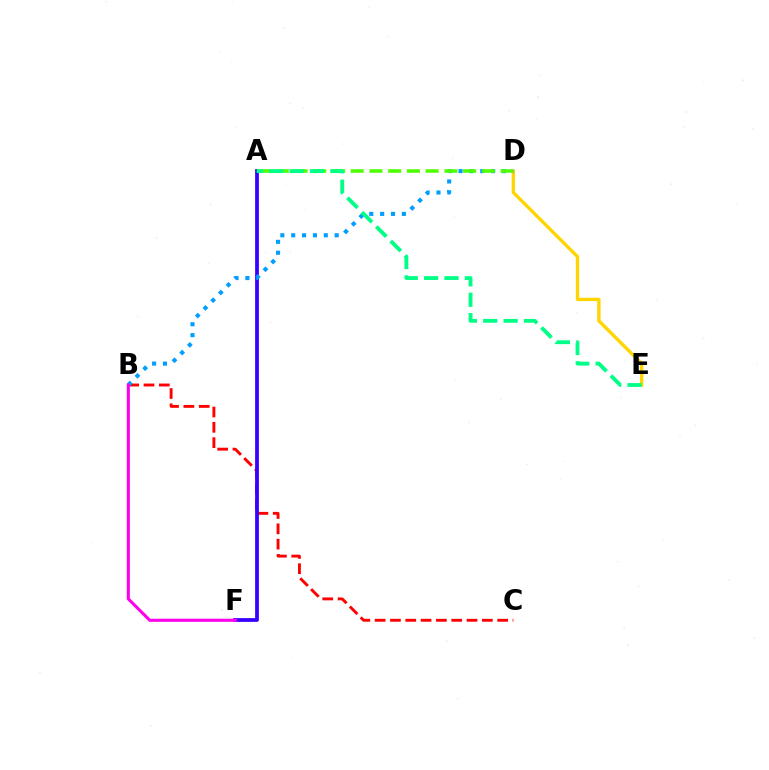{('D', 'E'): [{'color': '#ffd500', 'line_style': 'solid', 'thickness': 2.42}], ('B', 'C'): [{'color': '#ff0000', 'line_style': 'dashed', 'thickness': 2.08}], ('A', 'F'): [{'color': '#3700ff', 'line_style': 'solid', 'thickness': 2.72}], ('B', 'D'): [{'color': '#009eff', 'line_style': 'dotted', 'thickness': 2.95}], ('A', 'D'): [{'color': '#4fff00', 'line_style': 'dashed', 'thickness': 2.54}], ('A', 'E'): [{'color': '#00ff86', 'line_style': 'dashed', 'thickness': 2.77}], ('B', 'F'): [{'color': '#ff00ed', 'line_style': 'solid', 'thickness': 2.22}]}